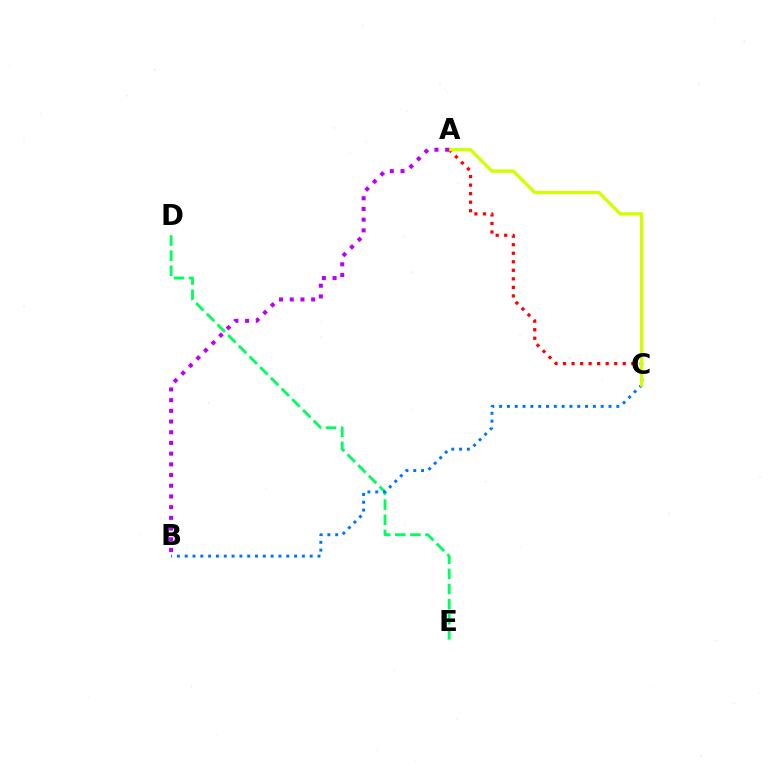{('D', 'E'): [{'color': '#00ff5c', 'line_style': 'dashed', 'thickness': 2.05}], ('B', 'C'): [{'color': '#0074ff', 'line_style': 'dotted', 'thickness': 2.12}], ('A', 'C'): [{'color': '#ff0000', 'line_style': 'dotted', 'thickness': 2.32}, {'color': '#d1ff00', 'line_style': 'solid', 'thickness': 2.39}], ('A', 'B'): [{'color': '#b900ff', 'line_style': 'dotted', 'thickness': 2.91}]}